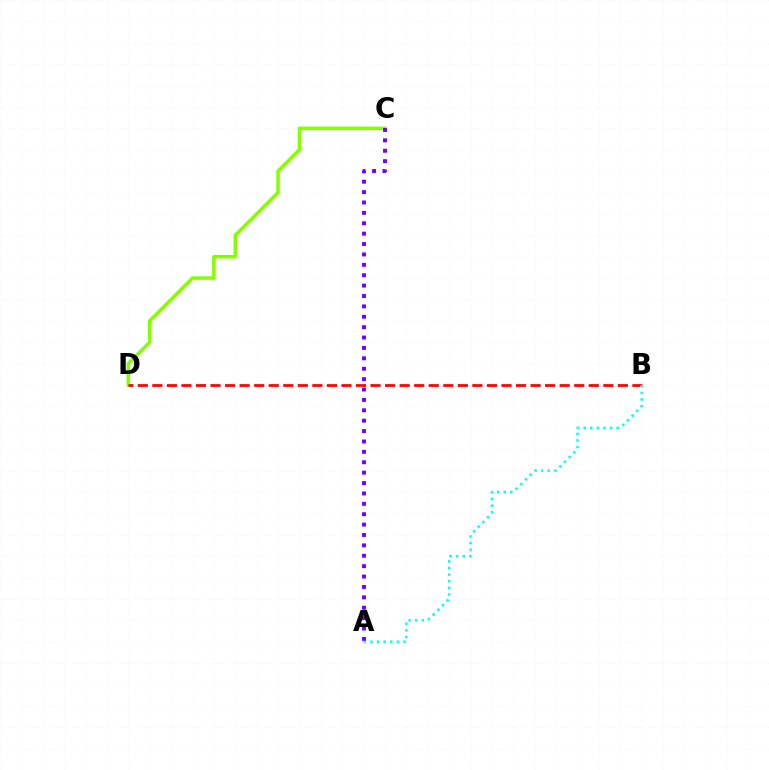{('C', 'D'): [{'color': '#84ff00', 'line_style': 'solid', 'thickness': 2.53}], ('B', 'D'): [{'color': '#ff0000', 'line_style': 'dashed', 'thickness': 1.98}], ('A', 'B'): [{'color': '#00fff6', 'line_style': 'dotted', 'thickness': 1.8}], ('A', 'C'): [{'color': '#7200ff', 'line_style': 'dotted', 'thickness': 2.82}]}